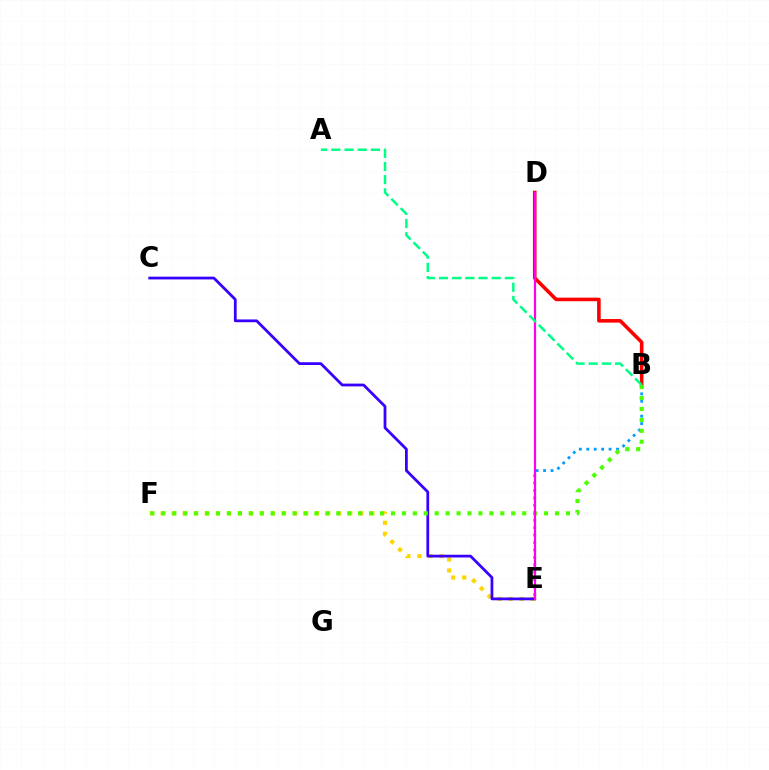{('E', 'F'): [{'color': '#ffd500', 'line_style': 'dotted', 'thickness': 3.0}], ('C', 'E'): [{'color': '#3700ff', 'line_style': 'solid', 'thickness': 1.99}], ('B', 'E'): [{'color': '#009eff', 'line_style': 'dotted', 'thickness': 2.02}], ('B', 'D'): [{'color': '#ff0000', 'line_style': 'solid', 'thickness': 2.57}], ('B', 'F'): [{'color': '#4fff00', 'line_style': 'dotted', 'thickness': 2.97}], ('D', 'E'): [{'color': '#ff00ed', 'line_style': 'solid', 'thickness': 1.59}], ('A', 'B'): [{'color': '#00ff86', 'line_style': 'dashed', 'thickness': 1.79}]}